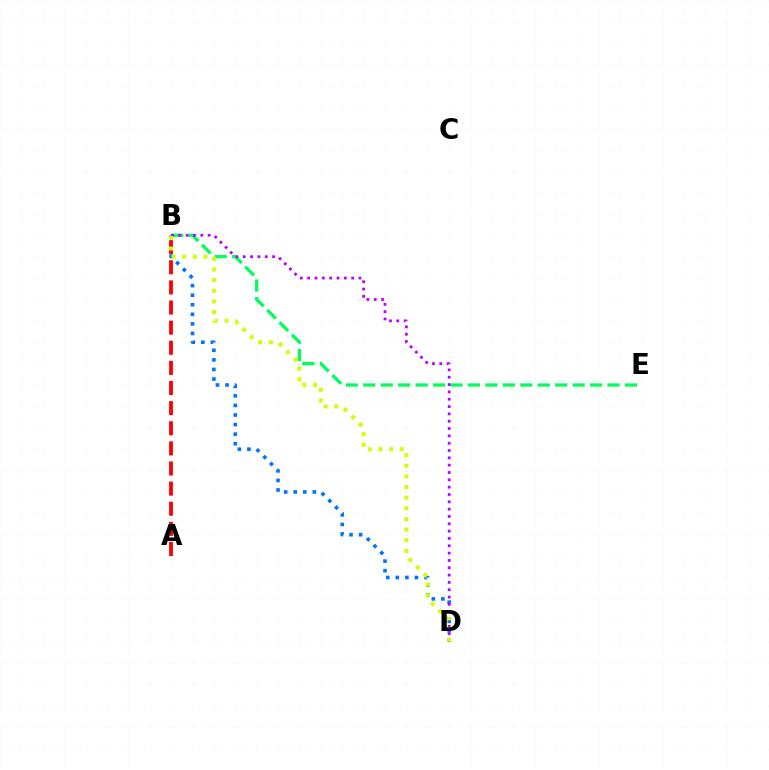{('B', 'E'): [{'color': '#00ff5c', 'line_style': 'dashed', 'thickness': 2.37}], ('B', 'D'): [{'color': '#0074ff', 'line_style': 'dotted', 'thickness': 2.6}, {'color': '#b900ff', 'line_style': 'dotted', 'thickness': 1.99}, {'color': '#d1ff00', 'line_style': 'dotted', 'thickness': 2.89}], ('A', 'B'): [{'color': '#ff0000', 'line_style': 'dashed', 'thickness': 2.73}]}